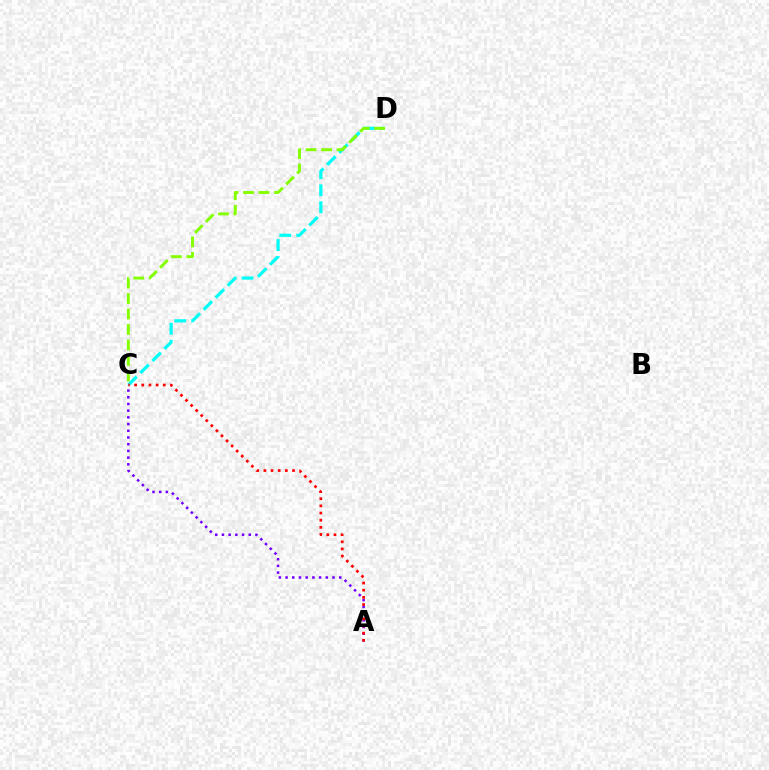{('C', 'D'): [{'color': '#00fff6', 'line_style': 'dashed', 'thickness': 2.31}, {'color': '#84ff00', 'line_style': 'dashed', 'thickness': 2.1}], ('A', 'C'): [{'color': '#7200ff', 'line_style': 'dotted', 'thickness': 1.82}, {'color': '#ff0000', 'line_style': 'dotted', 'thickness': 1.95}]}